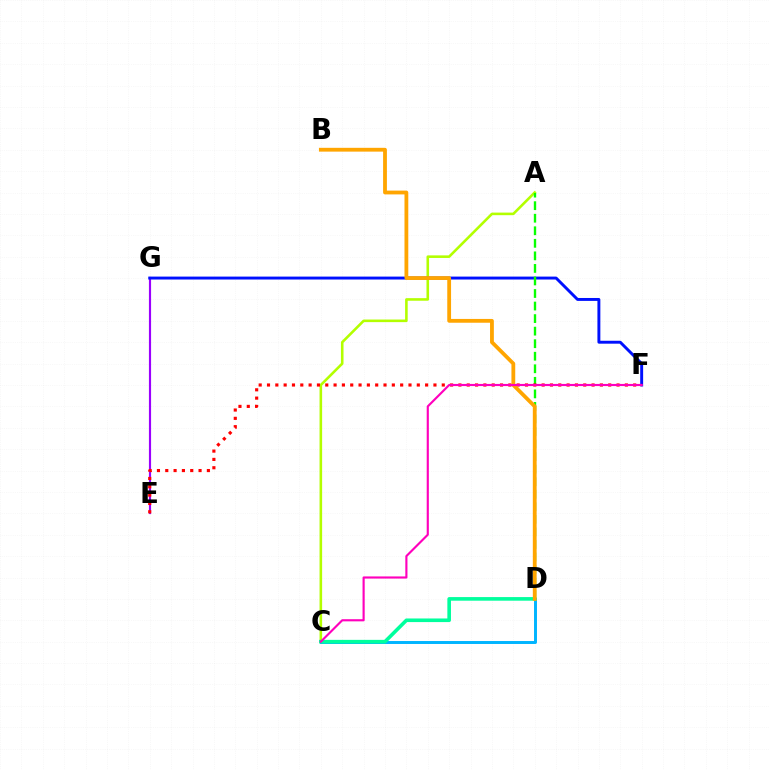{('A', 'C'): [{'color': '#b3ff00', 'line_style': 'solid', 'thickness': 1.86}], ('E', 'G'): [{'color': '#9b00ff', 'line_style': 'solid', 'thickness': 1.55}], ('F', 'G'): [{'color': '#0010ff', 'line_style': 'solid', 'thickness': 2.11}], ('A', 'D'): [{'color': '#08ff00', 'line_style': 'dashed', 'thickness': 1.7}], ('E', 'F'): [{'color': '#ff0000', 'line_style': 'dotted', 'thickness': 2.26}], ('C', 'D'): [{'color': '#00b5ff', 'line_style': 'solid', 'thickness': 2.13}, {'color': '#00ff9d', 'line_style': 'solid', 'thickness': 2.6}], ('B', 'D'): [{'color': '#ffa500', 'line_style': 'solid', 'thickness': 2.74}], ('C', 'F'): [{'color': '#ff00bd', 'line_style': 'solid', 'thickness': 1.54}]}